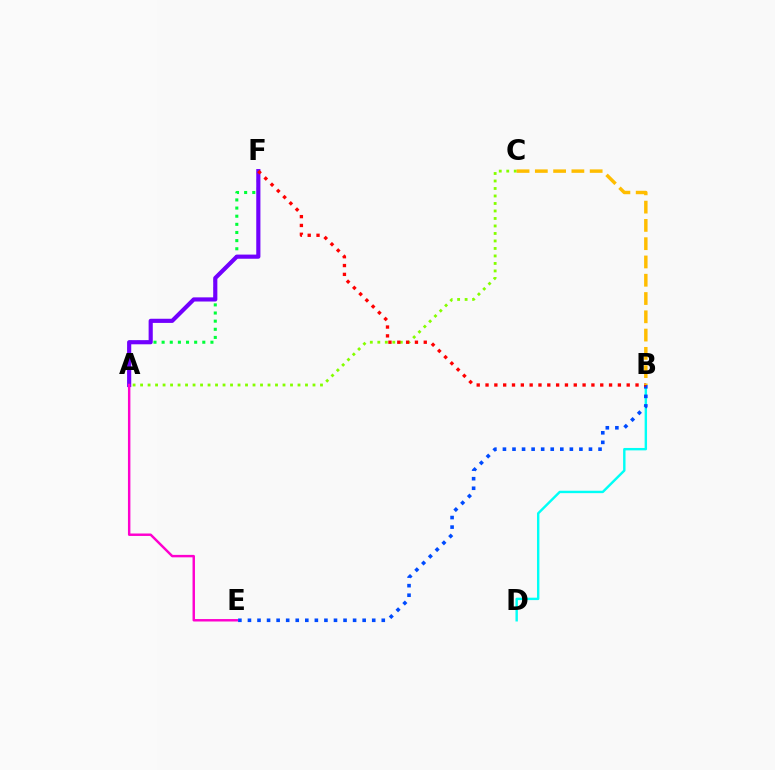{('A', 'F'): [{'color': '#00ff39', 'line_style': 'dotted', 'thickness': 2.21}, {'color': '#7200ff', 'line_style': 'solid', 'thickness': 2.99}], ('A', 'C'): [{'color': '#84ff00', 'line_style': 'dotted', 'thickness': 2.04}], ('B', 'D'): [{'color': '#00fff6', 'line_style': 'solid', 'thickness': 1.73}], ('B', 'E'): [{'color': '#004bff', 'line_style': 'dotted', 'thickness': 2.6}], ('B', 'F'): [{'color': '#ff0000', 'line_style': 'dotted', 'thickness': 2.4}], ('A', 'E'): [{'color': '#ff00cf', 'line_style': 'solid', 'thickness': 1.76}], ('B', 'C'): [{'color': '#ffbd00', 'line_style': 'dashed', 'thickness': 2.48}]}